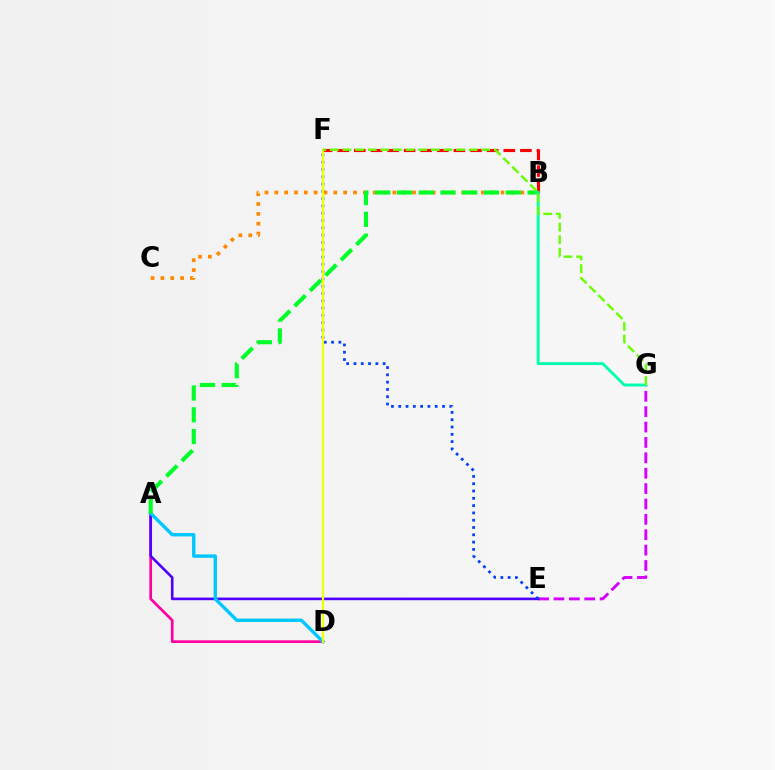{('E', 'G'): [{'color': '#d600ff', 'line_style': 'dashed', 'thickness': 2.09}], ('B', 'C'): [{'color': '#ff8800', 'line_style': 'dotted', 'thickness': 2.67}], ('B', 'F'): [{'color': '#ff0000', 'line_style': 'dashed', 'thickness': 2.26}], ('A', 'D'): [{'color': '#ff00a0', 'line_style': 'solid', 'thickness': 1.94}, {'color': '#00c7ff', 'line_style': 'solid', 'thickness': 2.44}], ('A', 'E'): [{'color': '#4f00ff', 'line_style': 'solid', 'thickness': 1.89}], ('E', 'F'): [{'color': '#003fff', 'line_style': 'dotted', 'thickness': 1.98}], ('A', 'B'): [{'color': '#00ff27', 'line_style': 'dashed', 'thickness': 2.96}], ('D', 'F'): [{'color': '#eeff00', 'line_style': 'solid', 'thickness': 1.56}], ('B', 'G'): [{'color': '#00ffaf', 'line_style': 'solid', 'thickness': 2.08}], ('F', 'G'): [{'color': '#66ff00', 'line_style': 'dashed', 'thickness': 1.71}]}